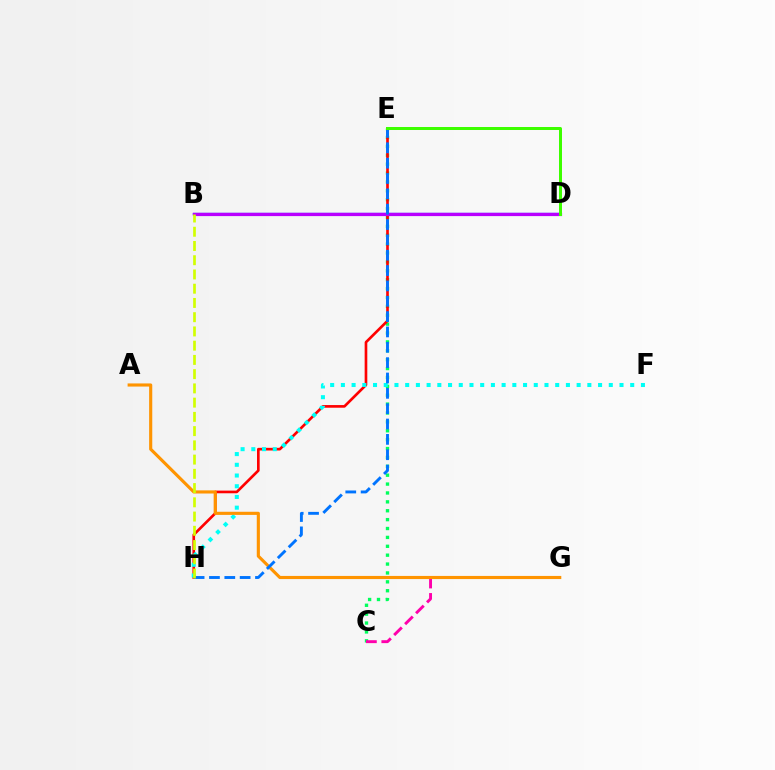{('C', 'E'): [{'color': '#00ff5c', 'line_style': 'dotted', 'thickness': 2.41}], ('E', 'H'): [{'color': '#ff0000', 'line_style': 'solid', 'thickness': 1.91}, {'color': '#0074ff', 'line_style': 'dashed', 'thickness': 2.08}], ('C', 'G'): [{'color': '#ff00ac', 'line_style': 'dashed', 'thickness': 2.1}], ('B', 'D'): [{'color': '#2500ff', 'line_style': 'solid', 'thickness': 1.7}, {'color': '#b900ff', 'line_style': 'solid', 'thickness': 2.3}], ('F', 'H'): [{'color': '#00fff6', 'line_style': 'dotted', 'thickness': 2.91}], ('A', 'G'): [{'color': '#ff9400', 'line_style': 'solid', 'thickness': 2.25}], ('D', 'E'): [{'color': '#3dff00', 'line_style': 'solid', 'thickness': 2.16}], ('B', 'H'): [{'color': '#d1ff00', 'line_style': 'dashed', 'thickness': 1.93}]}